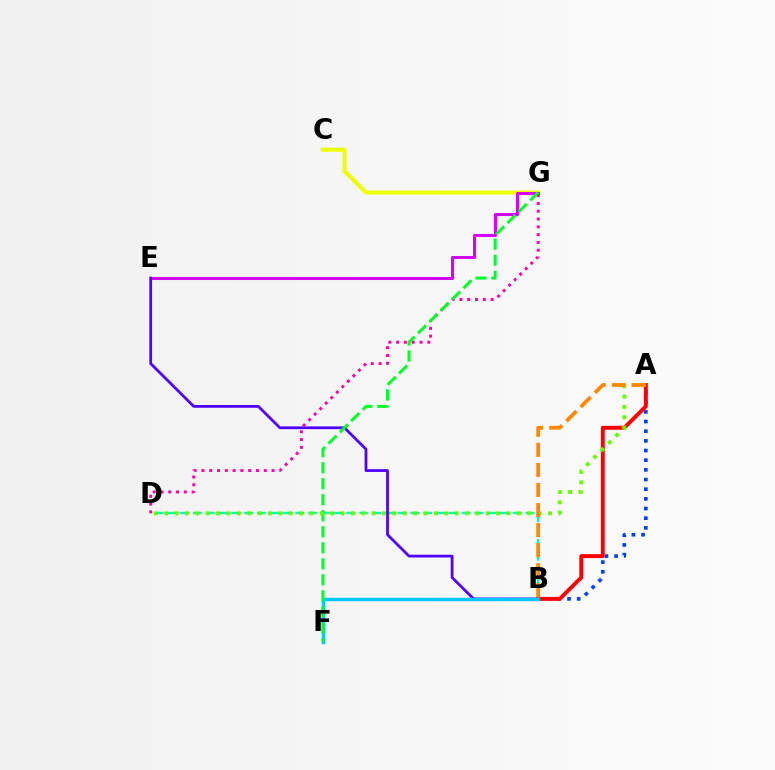{('A', 'B'): [{'color': '#003fff', 'line_style': 'dotted', 'thickness': 2.63}, {'color': '#ff0000', 'line_style': 'solid', 'thickness': 2.82}, {'color': '#ff8800', 'line_style': 'dashed', 'thickness': 2.72}], ('C', 'G'): [{'color': '#eeff00', 'line_style': 'solid', 'thickness': 2.96}], ('B', 'D'): [{'color': '#00ffaf', 'line_style': 'dashed', 'thickness': 1.74}], ('D', 'G'): [{'color': '#ff00a0', 'line_style': 'dotted', 'thickness': 2.12}], ('E', 'G'): [{'color': '#d600ff', 'line_style': 'solid', 'thickness': 2.19}], ('B', 'E'): [{'color': '#4f00ff', 'line_style': 'solid', 'thickness': 1.98}], ('B', 'F'): [{'color': '#00c7ff', 'line_style': 'solid', 'thickness': 2.46}], ('F', 'G'): [{'color': '#00ff27', 'line_style': 'dashed', 'thickness': 2.18}], ('A', 'D'): [{'color': '#66ff00', 'line_style': 'dotted', 'thickness': 2.82}]}